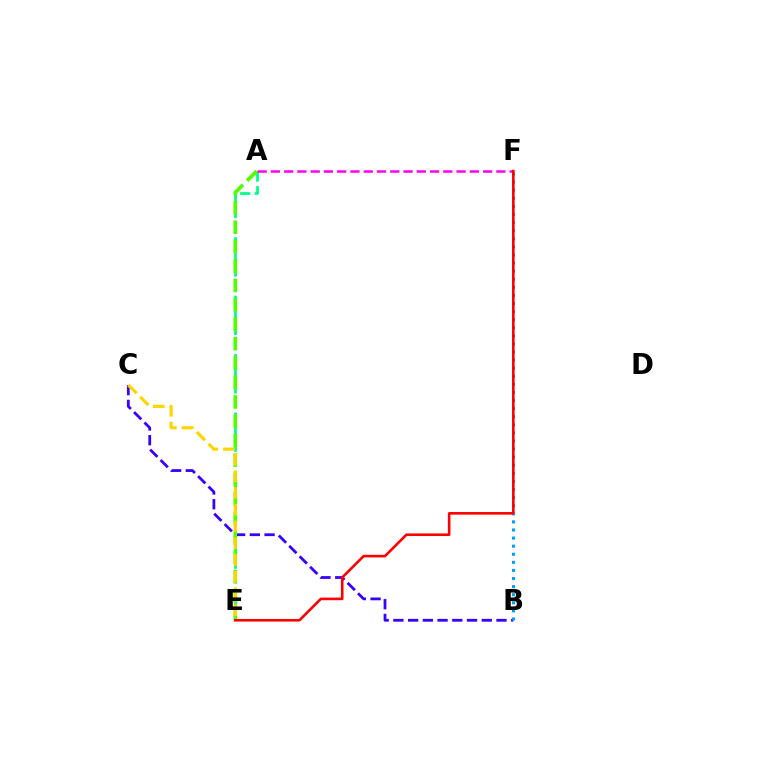{('A', 'E'): [{'color': '#00ff86', 'line_style': 'dashed', 'thickness': 1.98}, {'color': '#4fff00', 'line_style': 'dashed', 'thickness': 2.64}], ('B', 'C'): [{'color': '#3700ff', 'line_style': 'dashed', 'thickness': 2.0}], ('B', 'F'): [{'color': '#009eff', 'line_style': 'dotted', 'thickness': 2.2}], ('A', 'F'): [{'color': '#ff00ed', 'line_style': 'dashed', 'thickness': 1.8}], ('E', 'F'): [{'color': '#ff0000', 'line_style': 'solid', 'thickness': 1.88}], ('C', 'E'): [{'color': '#ffd500', 'line_style': 'dashed', 'thickness': 2.27}]}